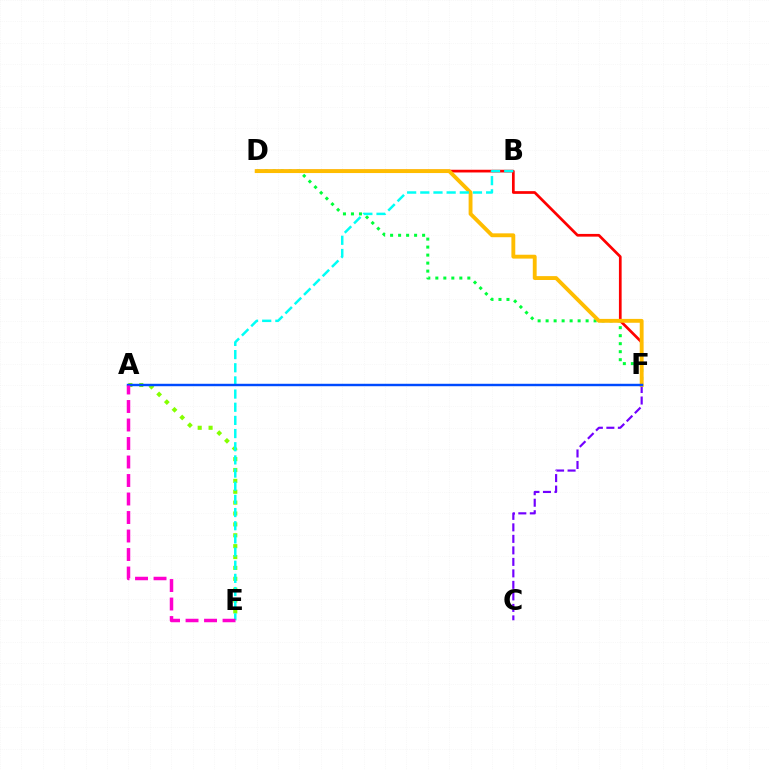{('D', 'F'): [{'color': '#ff0000', 'line_style': 'solid', 'thickness': 1.95}, {'color': '#00ff39', 'line_style': 'dotted', 'thickness': 2.17}, {'color': '#ffbd00', 'line_style': 'solid', 'thickness': 2.79}], ('A', 'E'): [{'color': '#84ff00', 'line_style': 'dotted', 'thickness': 2.96}, {'color': '#ff00cf', 'line_style': 'dashed', 'thickness': 2.51}], ('C', 'F'): [{'color': '#7200ff', 'line_style': 'dashed', 'thickness': 1.56}], ('B', 'E'): [{'color': '#00fff6', 'line_style': 'dashed', 'thickness': 1.79}], ('A', 'F'): [{'color': '#004bff', 'line_style': 'solid', 'thickness': 1.76}]}